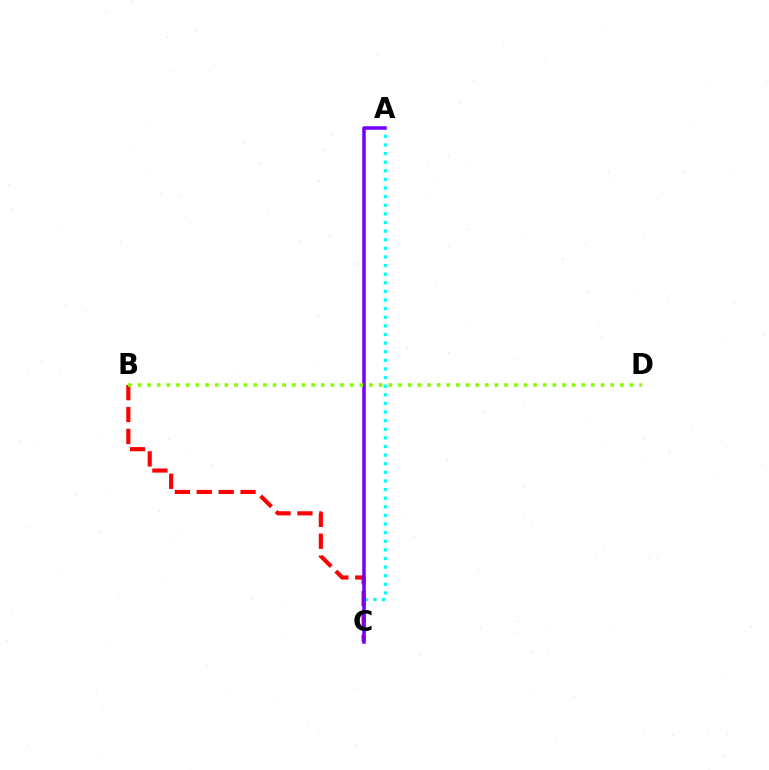{('B', 'C'): [{'color': '#ff0000', 'line_style': 'dashed', 'thickness': 2.98}], ('A', 'C'): [{'color': '#00fff6', 'line_style': 'dotted', 'thickness': 2.34}, {'color': '#7200ff', 'line_style': 'solid', 'thickness': 2.52}], ('B', 'D'): [{'color': '#84ff00', 'line_style': 'dotted', 'thickness': 2.62}]}